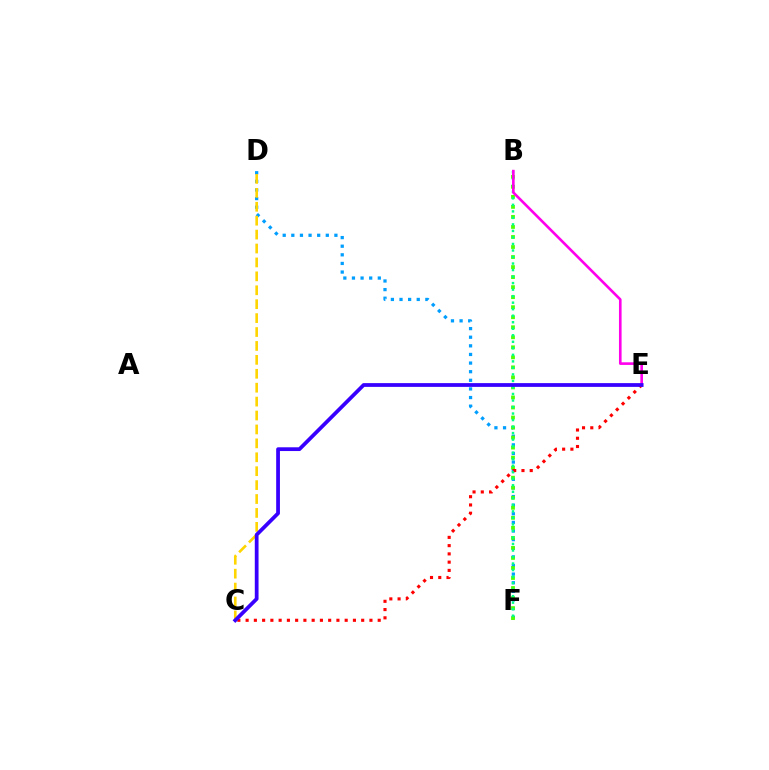{('D', 'F'): [{'color': '#009eff', 'line_style': 'dotted', 'thickness': 2.34}], ('B', 'F'): [{'color': '#4fff00', 'line_style': 'dotted', 'thickness': 2.73}, {'color': '#00ff86', 'line_style': 'dotted', 'thickness': 1.77}], ('C', 'D'): [{'color': '#ffd500', 'line_style': 'dashed', 'thickness': 1.89}], ('C', 'E'): [{'color': '#ff0000', 'line_style': 'dotted', 'thickness': 2.24}, {'color': '#3700ff', 'line_style': 'solid', 'thickness': 2.7}], ('B', 'E'): [{'color': '#ff00ed', 'line_style': 'solid', 'thickness': 1.89}]}